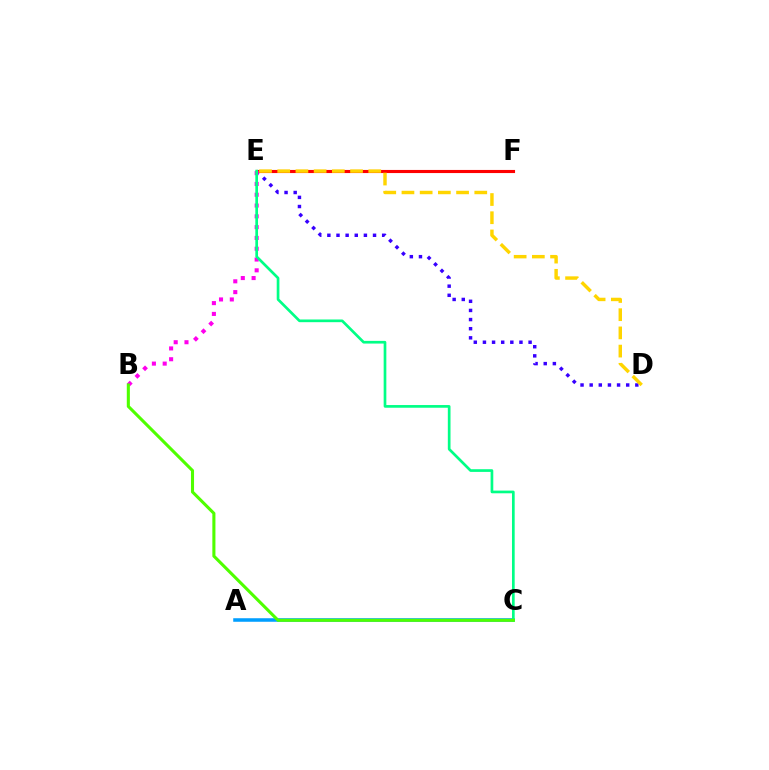{('D', 'E'): [{'color': '#3700ff', 'line_style': 'dotted', 'thickness': 2.48}, {'color': '#ffd500', 'line_style': 'dashed', 'thickness': 2.47}], ('E', 'F'): [{'color': '#ff0000', 'line_style': 'solid', 'thickness': 2.24}], ('B', 'E'): [{'color': '#ff00ed', 'line_style': 'dotted', 'thickness': 2.93}], ('A', 'C'): [{'color': '#009eff', 'line_style': 'solid', 'thickness': 2.55}], ('C', 'E'): [{'color': '#00ff86', 'line_style': 'solid', 'thickness': 1.93}], ('B', 'C'): [{'color': '#4fff00', 'line_style': 'solid', 'thickness': 2.22}]}